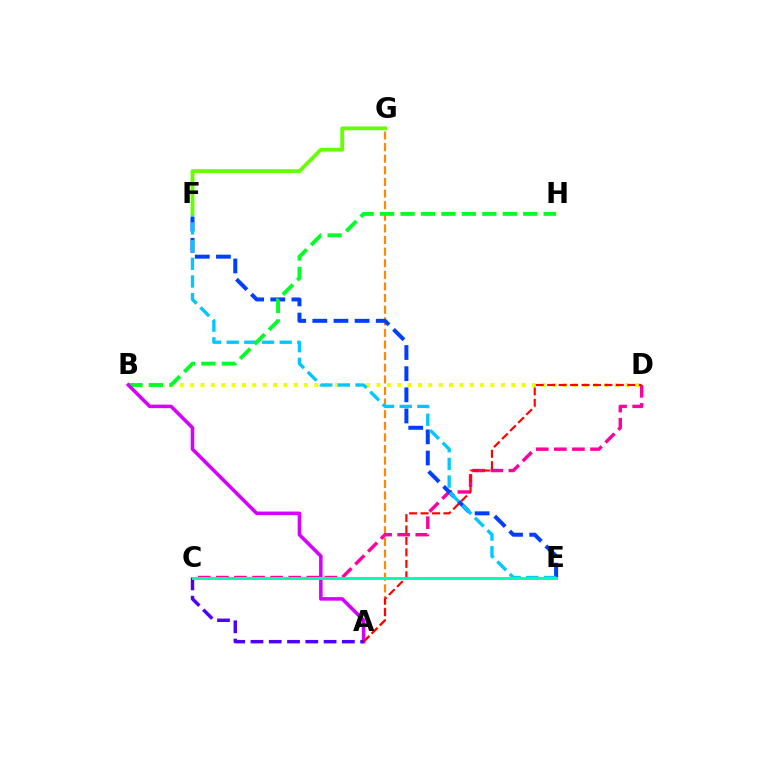{('B', 'D'): [{'color': '#eeff00', 'line_style': 'dotted', 'thickness': 2.81}], ('A', 'G'): [{'color': '#ff8800', 'line_style': 'dashed', 'thickness': 1.58}], ('C', 'D'): [{'color': '#ff00a0', 'line_style': 'dashed', 'thickness': 2.46}], ('E', 'F'): [{'color': '#003fff', 'line_style': 'dashed', 'thickness': 2.87}, {'color': '#00c7ff', 'line_style': 'dashed', 'thickness': 2.4}], ('B', 'H'): [{'color': '#00ff27', 'line_style': 'dashed', 'thickness': 2.78}], ('A', 'B'): [{'color': '#d600ff', 'line_style': 'solid', 'thickness': 2.56}], ('A', 'D'): [{'color': '#ff0000', 'line_style': 'dashed', 'thickness': 1.55}], ('A', 'C'): [{'color': '#4f00ff', 'line_style': 'dashed', 'thickness': 2.48}], ('C', 'E'): [{'color': '#00ffaf', 'line_style': 'solid', 'thickness': 2.09}], ('F', 'G'): [{'color': '#66ff00', 'line_style': 'solid', 'thickness': 2.73}]}